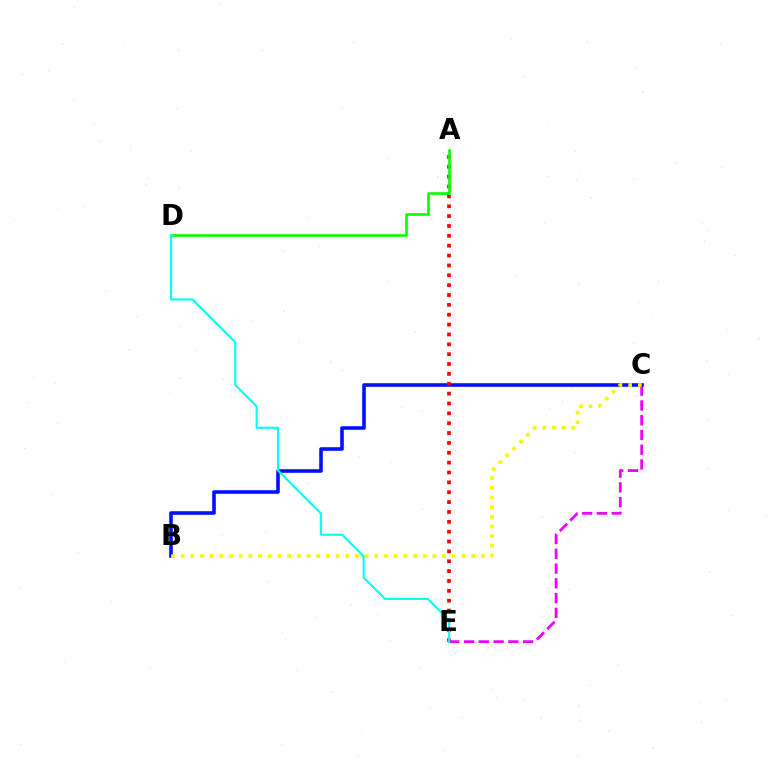{('C', 'E'): [{'color': '#ee00ff', 'line_style': 'dashed', 'thickness': 2.01}], ('B', 'C'): [{'color': '#0010ff', 'line_style': 'solid', 'thickness': 2.58}, {'color': '#fcf500', 'line_style': 'dotted', 'thickness': 2.63}], ('A', 'E'): [{'color': '#ff0000', 'line_style': 'dotted', 'thickness': 2.68}], ('A', 'D'): [{'color': '#08ff00', 'line_style': 'solid', 'thickness': 1.91}], ('D', 'E'): [{'color': '#00fff6', 'line_style': 'solid', 'thickness': 1.51}]}